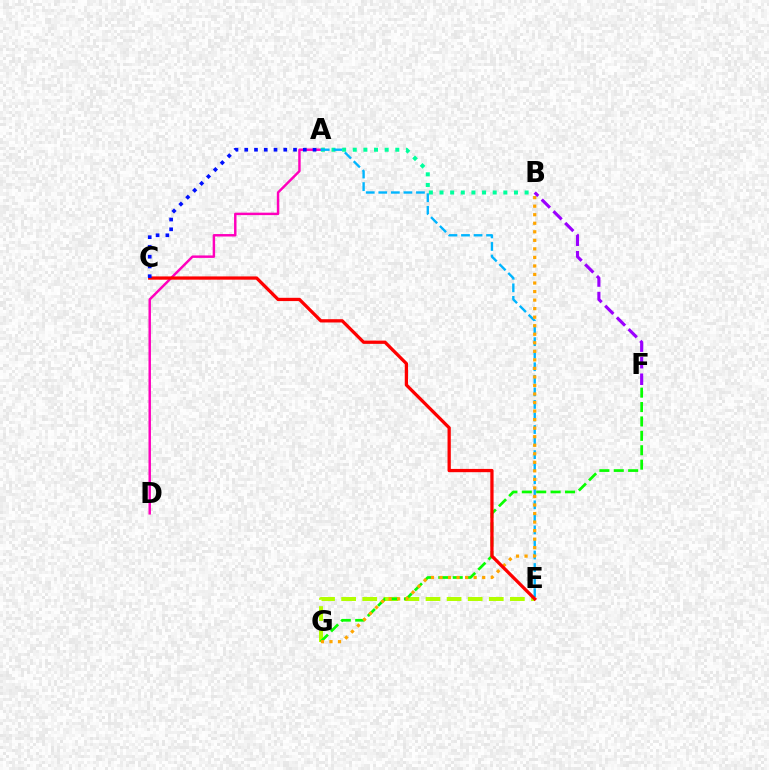{('A', 'D'): [{'color': '#ff00bd', 'line_style': 'solid', 'thickness': 1.77}], ('A', 'B'): [{'color': '#00ff9d', 'line_style': 'dotted', 'thickness': 2.89}], ('A', 'E'): [{'color': '#00b5ff', 'line_style': 'dashed', 'thickness': 1.7}], ('E', 'G'): [{'color': '#b3ff00', 'line_style': 'dashed', 'thickness': 2.87}], ('F', 'G'): [{'color': '#08ff00', 'line_style': 'dashed', 'thickness': 1.96}], ('B', 'G'): [{'color': '#ffa500', 'line_style': 'dotted', 'thickness': 2.32}], ('B', 'F'): [{'color': '#9b00ff', 'line_style': 'dashed', 'thickness': 2.25}], ('C', 'E'): [{'color': '#ff0000', 'line_style': 'solid', 'thickness': 2.35}], ('A', 'C'): [{'color': '#0010ff', 'line_style': 'dotted', 'thickness': 2.65}]}